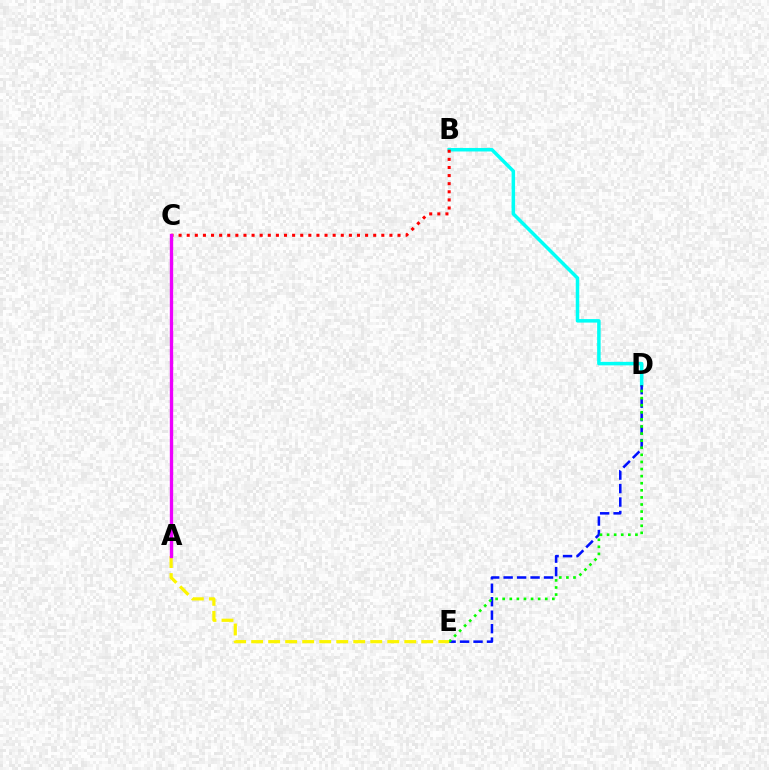{('B', 'D'): [{'color': '#00fff6', 'line_style': 'solid', 'thickness': 2.52}], ('D', 'E'): [{'color': '#0010ff', 'line_style': 'dashed', 'thickness': 1.83}, {'color': '#08ff00', 'line_style': 'dotted', 'thickness': 1.93}], ('A', 'E'): [{'color': '#fcf500', 'line_style': 'dashed', 'thickness': 2.31}], ('B', 'C'): [{'color': '#ff0000', 'line_style': 'dotted', 'thickness': 2.2}], ('A', 'C'): [{'color': '#ee00ff', 'line_style': 'solid', 'thickness': 2.41}]}